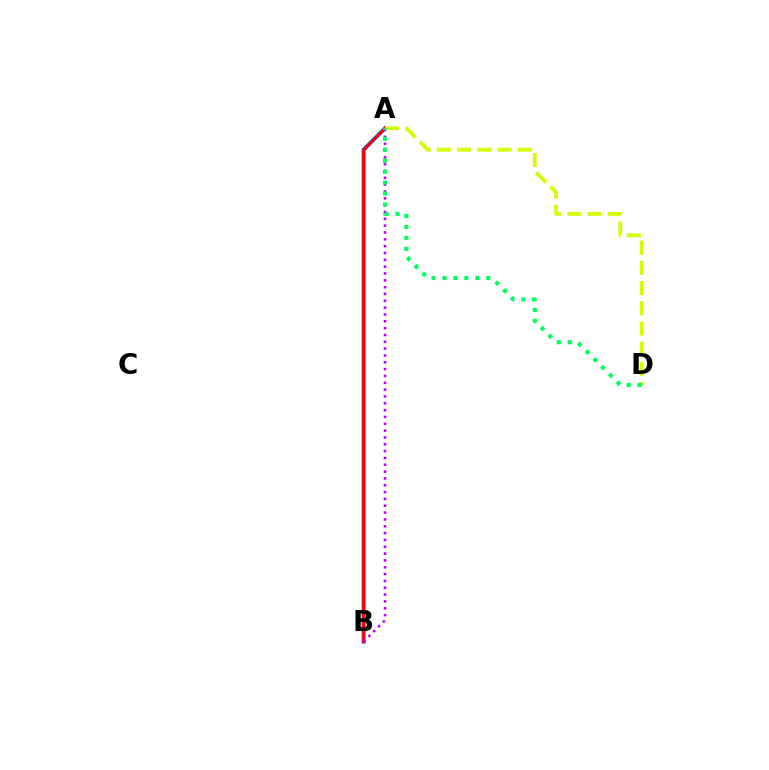{('A', 'B'): [{'color': '#0074ff', 'line_style': 'solid', 'thickness': 2.87}, {'color': '#ff0000', 'line_style': 'solid', 'thickness': 2.07}, {'color': '#b900ff', 'line_style': 'dotted', 'thickness': 1.86}], ('A', 'D'): [{'color': '#d1ff00', 'line_style': 'dashed', 'thickness': 2.75}, {'color': '#00ff5c', 'line_style': 'dotted', 'thickness': 2.98}]}